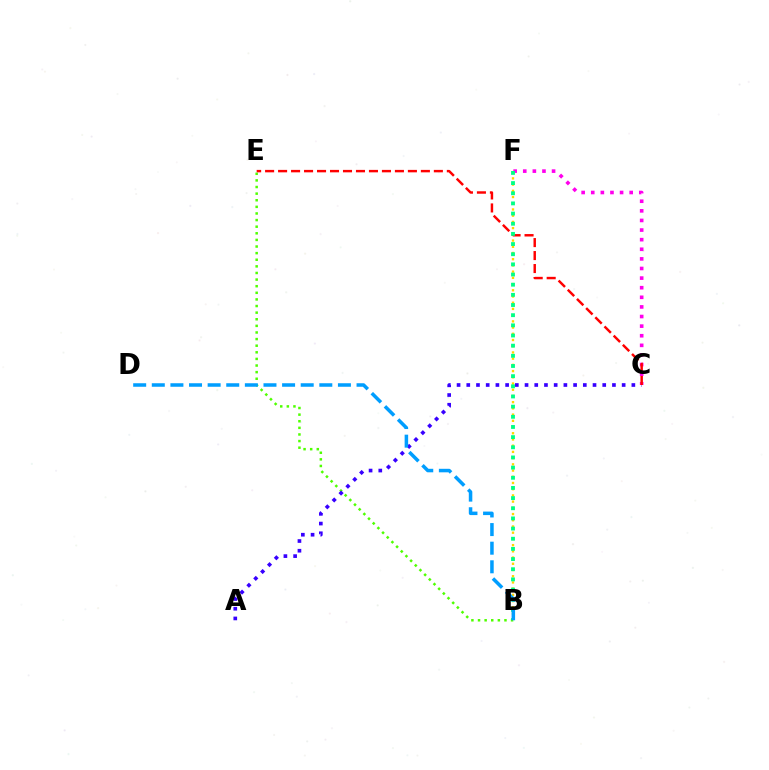{('C', 'F'): [{'color': '#ff00ed', 'line_style': 'dotted', 'thickness': 2.61}], ('B', 'F'): [{'color': '#ffd500', 'line_style': 'dotted', 'thickness': 1.69}, {'color': '#00ff86', 'line_style': 'dotted', 'thickness': 2.76}], ('B', 'E'): [{'color': '#4fff00', 'line_style': 'dotted', 'thickness': 1.8}], ('A', 'C'): [{'color': '#3700ff', 'line_style': 'dotted', 'thickness': 2.64}], ('C', 'E'): [{'color': '#ff0000', 'line_style': 'dashed', 'thickness': 1.76}], ('B', 'D'): [{'color': '#009eff', 'line_style': 'dashed', 'thickness': 2.53}]}